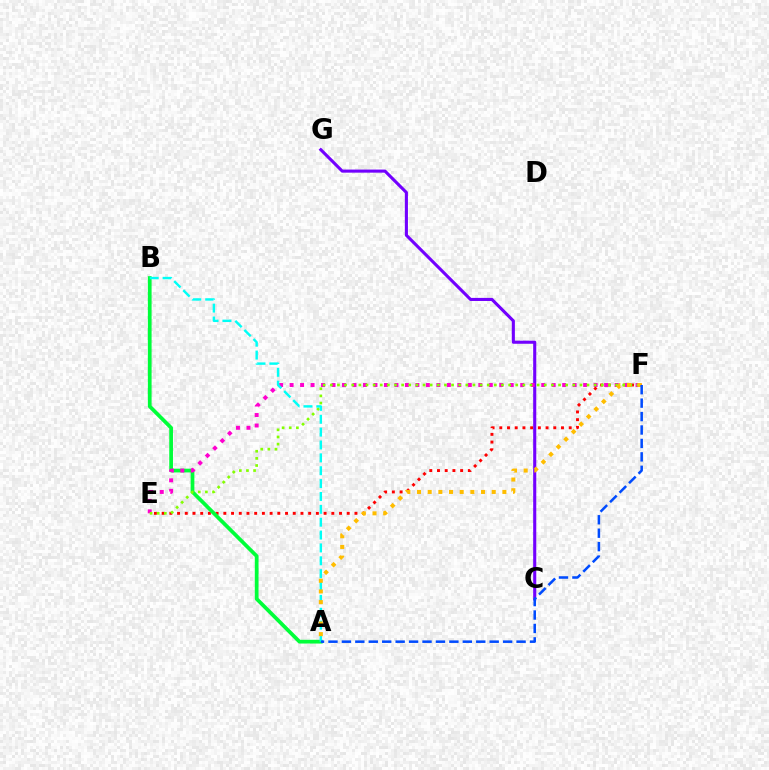{('E', 'F'): [{'color': '#ff0000', 'line_style': 'dotted', 'thickness': 2.1}, {'color': '#ff00cf', 'line_style': 'dotted', 'thickness': 2.85}, {'color': '#84ff00', 'line_style': 'dotted', 'thickness': 1.94}], ('C', 'G'): [{'color': '#7200ff', 'line_style': 'solid', 'thickness': 2.22}], ('A', 'B'): [{'color': '#00ff39', 'line_style': 'solid', 'thickness': 2.69}, {'color': '#00fff6', 'line_style': 'dashed', 'thickness': 1.75}], ('A', 'F'): [{'color': '#ffbd00', 'line_style': 'dotted', 'thickness': 2.9}, {'color': '#004bff', 'line_style': 'dashed', 'thickness': 1.83}]}